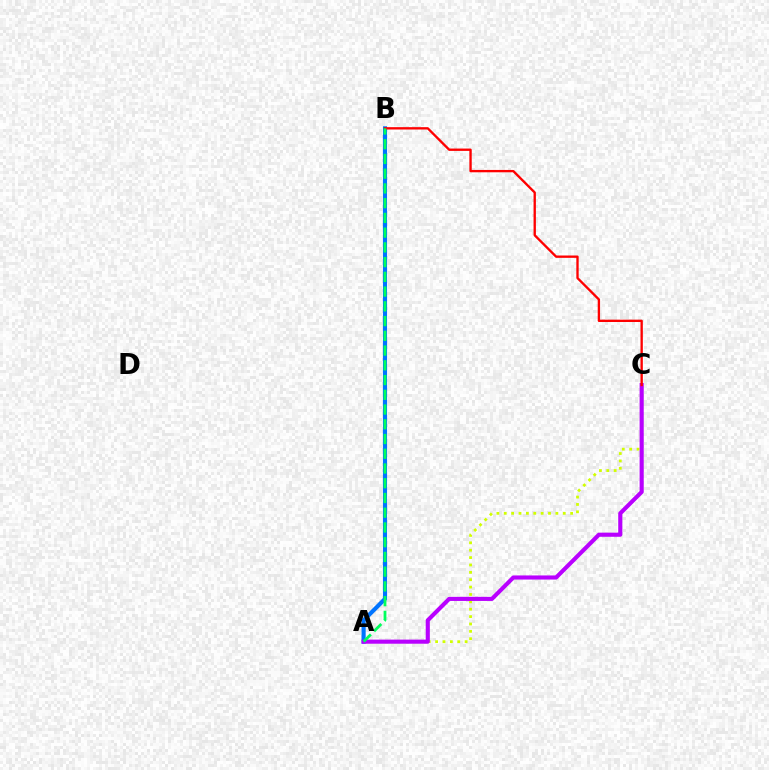{('A', 'C'): [{'color': '#d1ff00', 'line_style': 'dotted', 'thickness': 2.0}, {'color': '#b900ff', 'line_style': 'solid', 'thickness': 2.96}], ('A', 'B'): [{'color': '#0074ff', 'line_style': 'solid', 'thickness': 2.97}, {'color': '#00ff5c', 'line_style': 'dashed', 'thickness': 2.0}], ('B', 'C'): [{'color': '#ff0000', 'line_style': 'solid', 'thickness': 1.69}]}